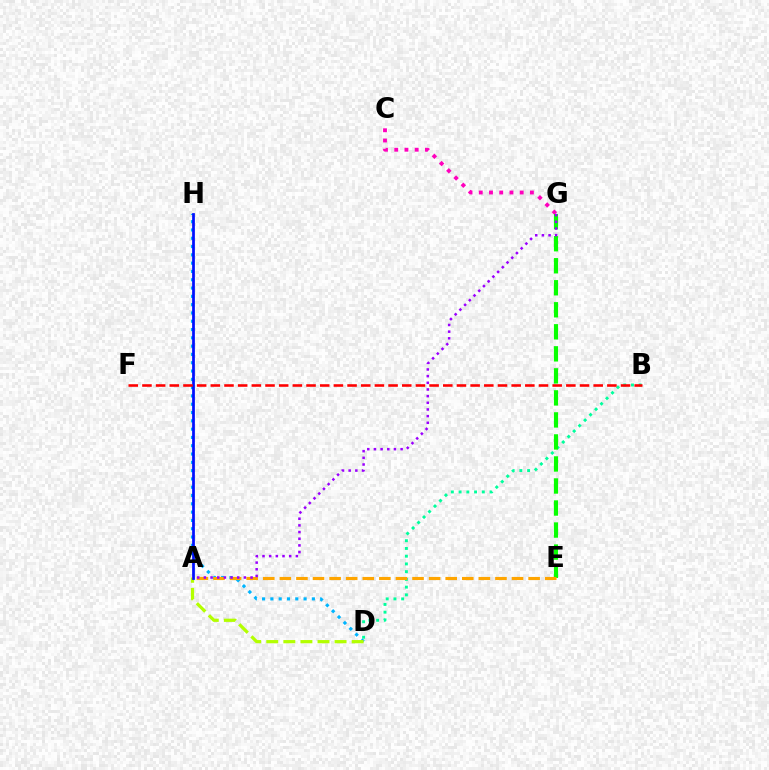{('D', 'H'): [{'color': '#00b5ff', 'line_style': 'dotted', 'thickness': 2.25}], ('A', 'D'): [{'color': '#b3ff00', 'line_style': 'dashed', 'thickness': 2.32}], ('B', 'D'): [{'color': '#00ff9d', 'line_style': 'dotted', 'thickness': 2.1}], ('C', 'G'): [{'color': '#ff00bd', 'line_style': 'dotted', 'thickness': 2.78}], ('E', 'G'): [{'color': '#08ff00', 'line_style': 'dashed', 'thickness': 2.99}], ('A', 'E'): [{'color': '#ffa500', 'line_style': 'dashed', 'thickness': 2.25}], ('A', 'H'): [{'color': '#0010ff', 'line_style': 'solid', 'thickness': 1.97}], ('B', 'F'): [{'color': '#ff0000', 'line_style': 'dashed', 'thickness': 1.86}], ('A', 'G'): [{'color': '#9b00ff', 'line_style': 'dotted', 'thickness': 1.81}]}